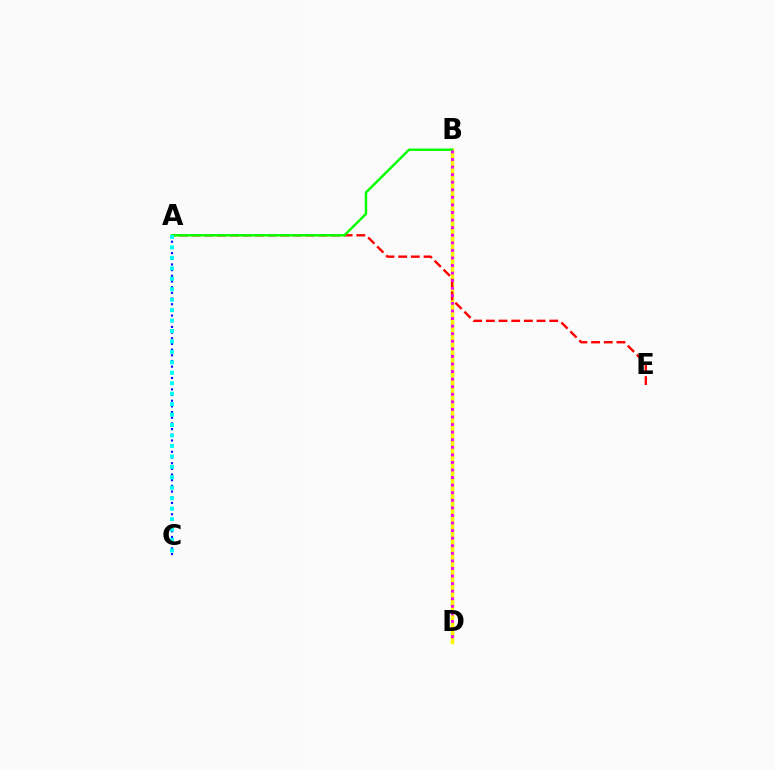{('A', 'C'): [{'color': '#0010ff', 'line_style': 'dotted', 'thickness': 1.54}, {'color': '#00fff6', 'line_style': 'dotted', 'thickness': 2.84}], ('B', 'D'): [{'color': '#fcf500', 'line_style': 'solid', 'thickness': 2.51}, {'color': '#ee00ff', 'line_style': 'dotted', 'thickness': 2.06}], ('A', 'E'): [{'color': '#ff0000', 'line_style': 'dashed', 'thickness': 1.72}], ('A', 'B'): [{'color': '#08ff00', 'line_style': 'solid', 'thickness': 1.77}]}